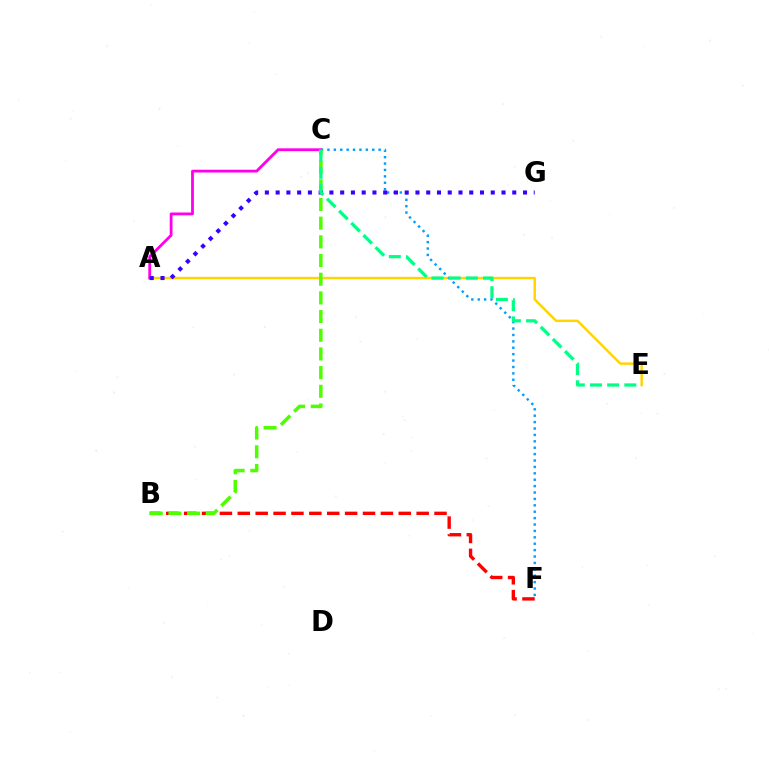{('A', 'E'): [{'color': '#ffd500', 'line_style': 'solid', 'thickness': 1.77}], ('C', 'F'): [{'color': '#009eff', 'line_style': 'dotted', 'thickness': 1.74}], ('A', 'C'): [{'color': '#ff00ed', 'line_style': 'solid', 'thickness': 2.02}], ('B', 'F'): [{'color': '#ff0000', 'line_style': 'dashed', 'thickness': 2.43}], ('B', 'C'): [{'color': '#4fff00', 'line_style': 'dashed', 'thickness': 2.54}], ('A', 'G'): [{'color': '#3700ff', 'line_style': 'dotted', 'thickness': 2.92}], ('C', 'E'): [{'color': '#00ff86', 'line_style': 'dashed', 'thickness': 2.33}]}